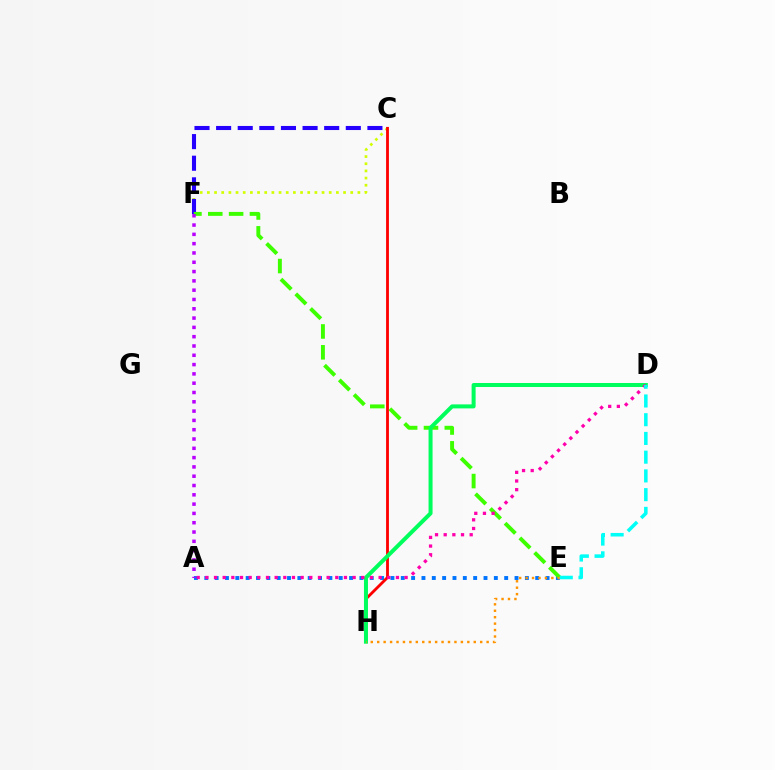{('C', 'F'): [{'color': '#d1ff00', 'line_style': 'dotted', 'thickness': 1.95}, {'color': '#2500ff', 'line_style': 'dashed', 'thickness': 2.94}], ('A', 'E'): [{'color': '#0074ff', 'line_style': 'dotted', 'thickness': 2.81}], ('E', 'F'): [{'color': '#3dff00', 'line_style': 'dashed', 'thickness': 2.83}], ('C', 'H'): [{'color': '#ff0000', 'line_style': 'solid', 'thickness': 2.04}], ('D', 'H'): [{'color': '#00ff5c', 'line_style': 'solid', 'thickness': 2.88}], ('A', 'D'): [{'color': '#ff00ac', 'line_style': 'dotted', 'thickness': 2.35}], ('E', 'H'): [{'color': '#ff9400', 'line_style': 'dotted', 'thickness': 1.75}], ('D', 'E'): [{'color': '#00fff6', 'line_style': 'dashed', 'thickness': 2.54}], ('A', 'F'): [{'color': '#b900ff', 'line_style': 'dotted', 'thickness': 2.53}]}